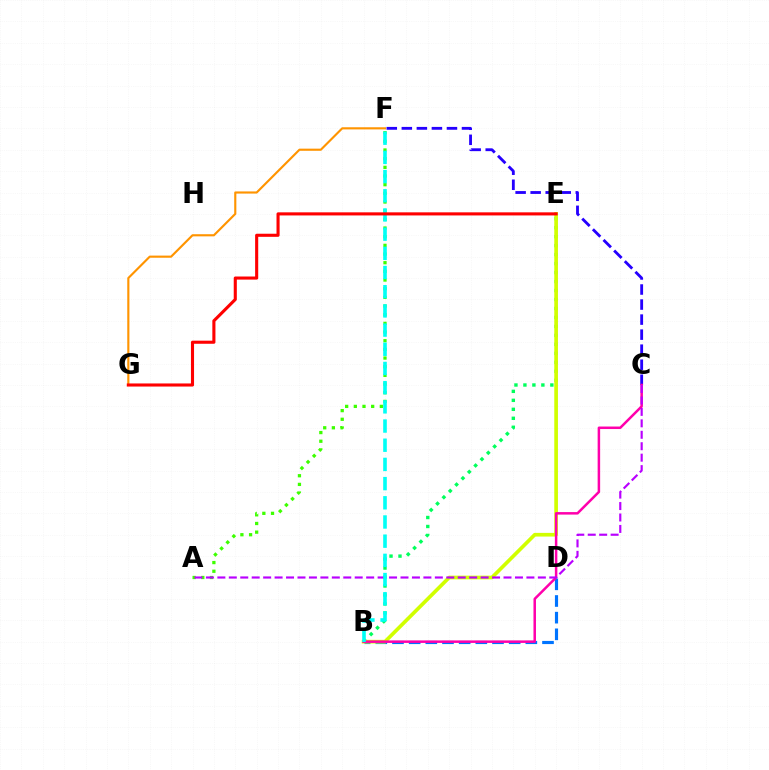{('B', 'D'): [{'color': '#0074ff', 'line_style': 'dashed', 'thickness': 2.26}], ('F', 'G'): [{'color': '#ff9400', 'line_style': 'solid', 'thickness': 1.54}], ('B', 'E'): [{'color': '#00ff5c', 'line_style': 'dotted', 'thickness': 2.44}, {'color': '#d1ff00', 'line_style': 'solid', 'thickness': 2.65}], ('A', 'F'): [{'color': '#3dff00', 'line_style': 'dotted', 'thickness': 2.36}], ('C', 'F'): [{'color': '#2500ff', 'line_style': 'dashed', 'thickness': 2.04}], ('B', 'C'): [{'color': '#ff00ac', 'line_style': 'solid', 'thickness': 1.8}], ('A', 'C'): [{'color': '#b900ff', 'line_style': 'dashed', 'thickness': 1.55}], ('B', 'F'): [{'color': '#00fff6', 'line_style': 'dashed', 'thickness': 2.61}], ('E', 'G'): [{'color': '#ff0000', 'line_style': 'solid', 'thickness': 2.23}]}